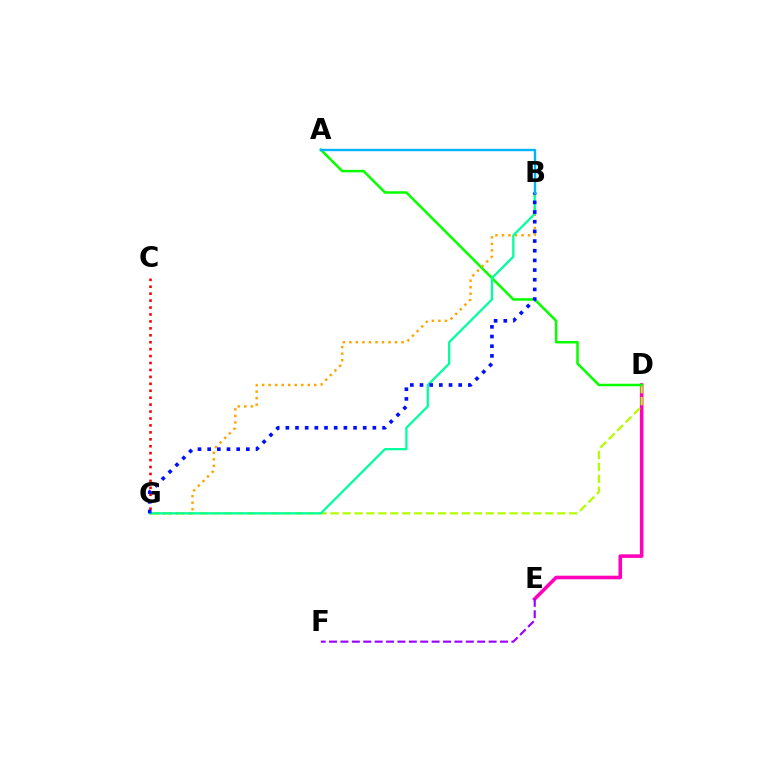{('C', 'G'): [{'color': '#ff0000', 'line_style': 'dotted', 'thickness': 1.88}], ('D', 'E'): [{'color': '#ff00bd', 'line_style': 'solid', 'thickness': 2.58}], ('E', 'F'): [{'color': '#9b00ff', 'line_style': 'dashed', 'thickness': 1.55}], ('D', 'G'): [{'color': '#b3ff00', 'line_style': 'dashed', 'thickness': 1.62}], ('A', 'D'): [{'color': '#08ff00', 'line_style': 'solid', 'thickness': 1.81}], ('B', 'G'): [{'color': '#ffa500', 'line_style': 'dotted', 'thickness': 1.77}, {'color': '#00ff9d', 'line_style': 'solid', 'thickness': 1.62}, {'color': '#0010ff', 'line_style': 'dotted', 'thickness': 2.63}], ('A', 'B'): [{'color': '#00b5ff', 'line_style': 'solid', 'thickness': 1.73}]}